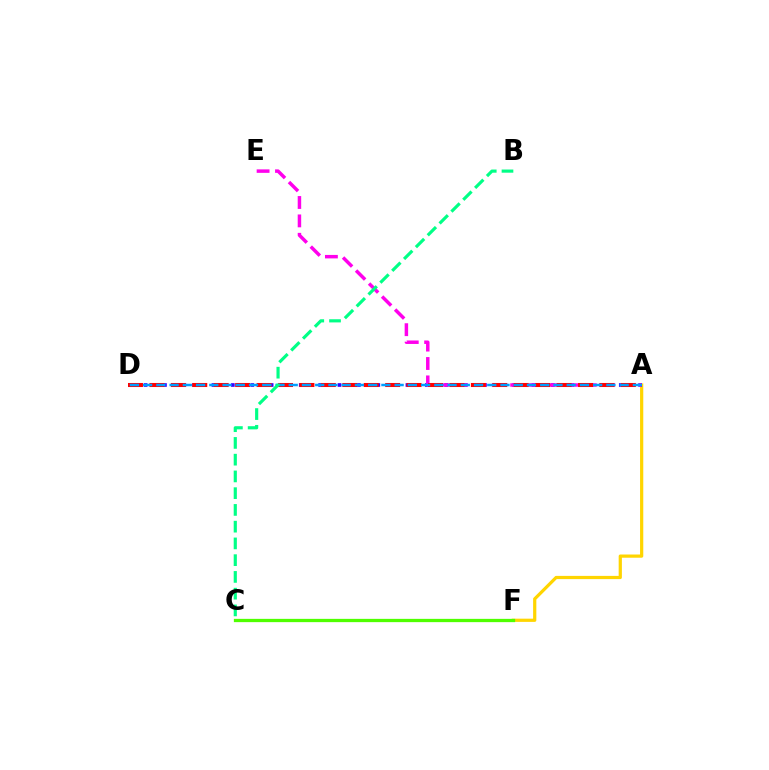{('A', 'F'): [{'color': '#ffd500', 'line_style': 'solid', 'thickness': 2.32}], ('A', 'D'): [{'color': '#3700ff', 'line_style': 'dotted', 'thickness': 2.63}, {'color': '#ff0000', 'line_style': 'dashed', 'thickness': 2.91}, {'color': '#009eff', 'line_style': 'dashed', 'thickness': 1.8}], ('A', 'E'): [{'color': '#ff00ed', 'line_style': 'dashed', 'thickness': 2.5}], ('C', 'F'): [{'color': '#4fff00', 'line_style': 'solid', 'thickness': 2.36}], ('B', 'C'): [{'color': '#00ff86', 'line_style': 'dashed', 'thickness': 2.28}]}